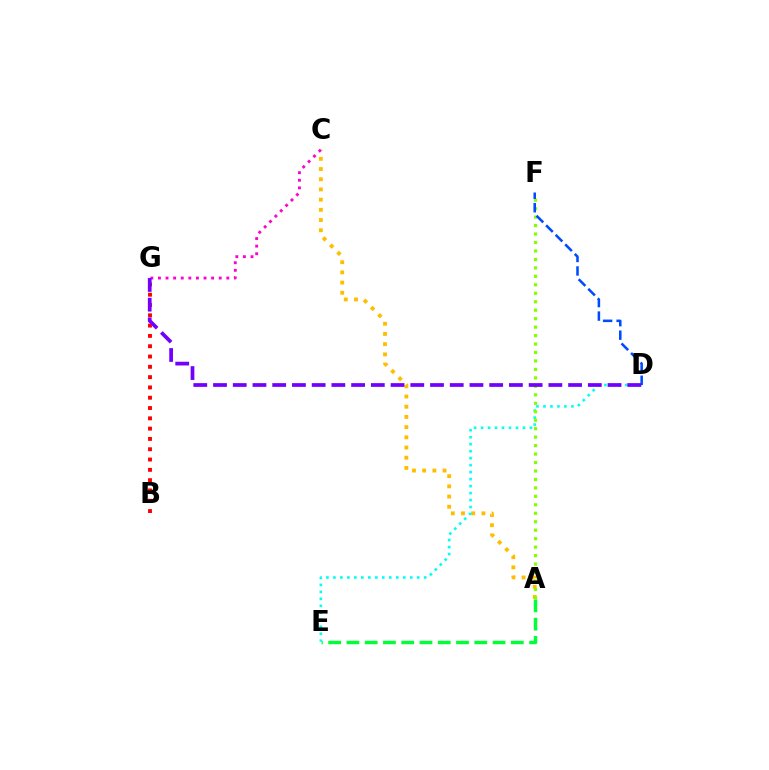{('A', 'E'): [{'color': '#00ff39', 'line_style': 'dashed', 'thickness': 2.48}], ('A', 'C'): [{'color': '#ffbd00', 'line_style': 'dotted', 'thickness': 2.77}], ('D', 'E'): [{'color': '#00fff6', 'line_style': 'dotted', 'thickness': 1.9}], ('B', 'G'): [{'color': '#ff0000', 'line_style': 'dotted', 'thickness': 2.8}], ('A', 'F'): [{'color': '#84ff00', 'line_style': 'dotted', 'thickness': 2.3}], ('C', 'G'): [{'color': '#ff00cf', 'line_style': 'dotted', 'thickness': 2.06}], ('D', 'F'): [{'color': '#004bff', 'line_style': 'dashed', 'thickness': 1.83}], ('D', 'G'): [{'color': '#7200ff', 'line_style': 'dashed', 'thickness': 2.68}]}